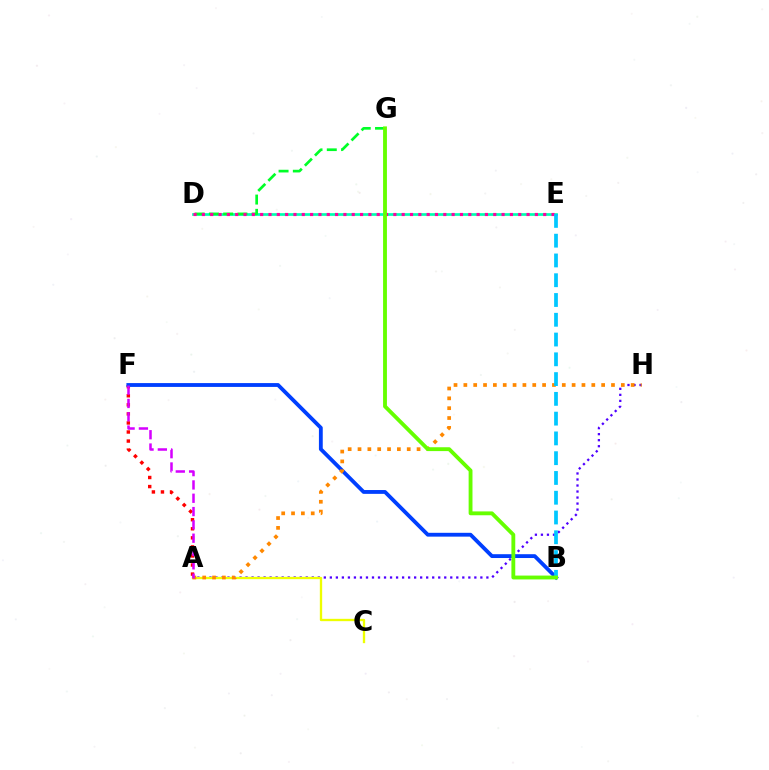{('A', 'H'): [{'color': '#4f00ff', 'line_style': 'dotted', 'thickness': 1.64}, {'color': '#ff8800', 'line_style': 'dotted', 'thickness': 2.67}], ('D', 'E'): [{'color': '#00ffaf', 'line_style': 'solid', 'thickness': 1.94}, {'color': '#ff00a0', 'line_style': 'dotted', 'thickness': 2.26}], ('D', 'G'): [{'color': '#00ff27', 'line_style': 'dashed', 'thickness': 1.94}], ('A', 'C'): [{'color': '#eeff00', 'line_style': 'solid', 'thickness': 1.68}], ('A', 'F'): [{'color': '#ff0000', 'line_style': 'dotted', 'thickness': 2.46}, {'color': '#d600ff', 'line_style': 'dashed', 'thickness': 1.81}], ('B', 'F'): [{'color': '#003fff', 'line_style': 'solid', 'thickness': 2.76}], ('B', 'E'): [{'color': '#00c7ff', 'line_style': 'dashed', 'thickness': 2.69}], ('B', 'G'): [{'color': '#66ff00', 'line_style': 'solid', 'thickness': 2.77}]}